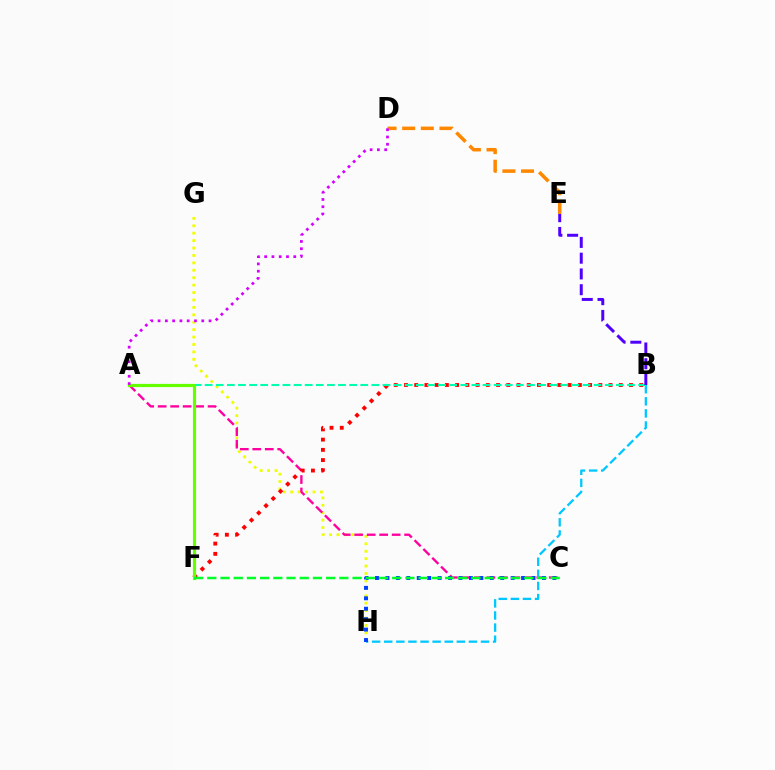{('G', 'H'): [{'color': '#eeff00', 'line_style': 'dotted', 'thickness': 2.02}], ('A', 'C'): [{'color': '#ff00a0', 'line_style': 'dashed', 'thickness': 1.7}], ('B', 'F'): [{'color': '#ff0000', 'line_style': 'dotted', 'thickness': 2.78}], ('B', 'H'): [{'color': '#00c7ff', 'line_style': 'dashed', 'thickness': 1.64}], ('D', 'E'): [{'color': '#ff8800', 'line_style': 'dashed', 'thickness': 2.53}], ('A', 'B'): [{'color': '#00ffaf', 'line_style': 'dashed', 'thickness': 1.51}], ('C', 'H'): [{'color': '#003fff', 'line_style': 'dotted', 'thickness': 2.83}], ('A', 'F'): [{'color': '#66ff00', 'line_style': 'solid', 'thickness': 2.28}], ('B', 'E'): [{'color': '#4f00ff', 'line_style': 'dashed', 'thickness': 2.14}], ('A', 'D'): [{'color': '#d600ff', 'line_style': 'dotted', 'thickness': 1.98}], ('C', 'F'): [{'color': '#00ff27', 'line_style': 'dashed', 'thickness': 1.79}]}